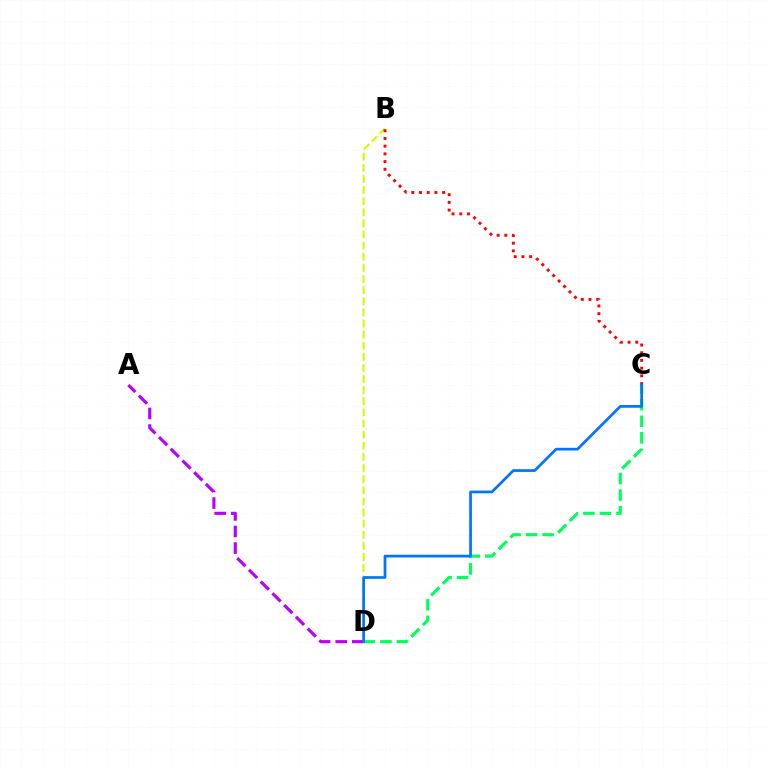{('B', 'D'): [{'color': '#d1ff00', 'line_style': 'dashed', 'thickness': 1.51}], ('A', 'D'): [{'color': '#b900ff', 'line_style': 'dashed', 'thickness': 2.26}], ('B', 'C'): [{'color': '#ff0000', 'line_style': 'dotted', 'thickness': 2.09}], ('C', 'D'): [{'color': '#00ff5c', 'line_style': 'dashed', 'thickness': 2.25}, {'color': '#0074ff', 'line_style': 'solid', 'thickness': 1.95}]}